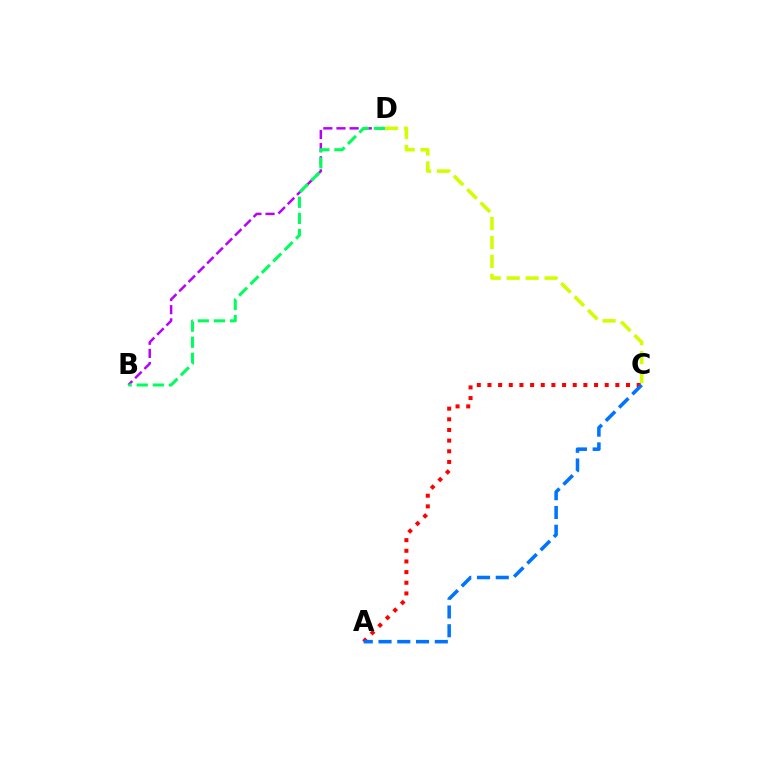{('B', 'D'): [{'color': '#b900ff', 'line_style': 'dashed', 'thickness': 1.79}, {'color': '#00ff5c', 'line_style': 'dashed', 'thickness': 2.19}], ('A', 'C'): [{'color': '#ff0000', 'line_style': 'dotted', 'thickness': 2.9}, {'color': '#0074ff', 'line_style': 'dashed', 'thickness': 2.55}], ('C', 'D'): [{'color': '#d1ff00', 'line_style': 'dashed', 'thickness': 2.57}]}